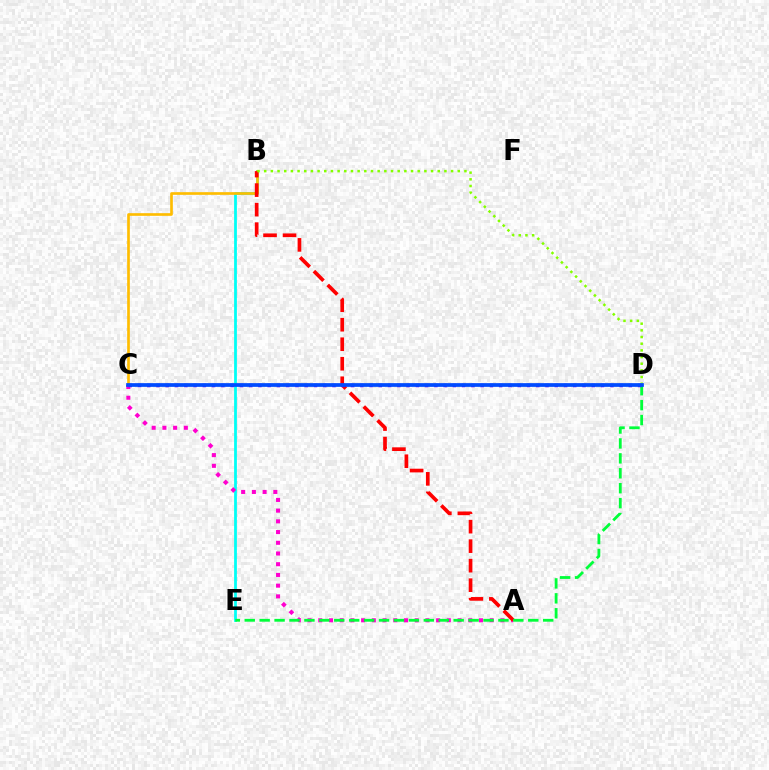{('B', 'E'): [{'color': '#00fff6', 'line_style': 'solid', 'thickness': 2.0}], ('B', 'C'): [{'color': '#ffbd00', 'line_style': 'solid', 'thickness': 1.92}], ('A', 'C'): [{'color': '#ff00cf', 'line_style': 'dotted', 'thickness': 2.91}], ('A', 'B'): [{'color': '#ff0000', 'line_style': 'dashed', 'thickness': 2.65}], ('B', 'D'): [{'color': '#84ff00', 'line_style': 'dotted', 'thickness': 1.81}], ('D', 'E'): [{'color': '#00ff39', 'line_style': 'dashed', 'thickness': 2.03}], ('C', 'D'): [{'color': '#7200ff', 'line_style': 'dotted', 'thickness': 2.52}, {'color': '#004bff', 'line_style': 'solid', 'thickness': 2.68}]}